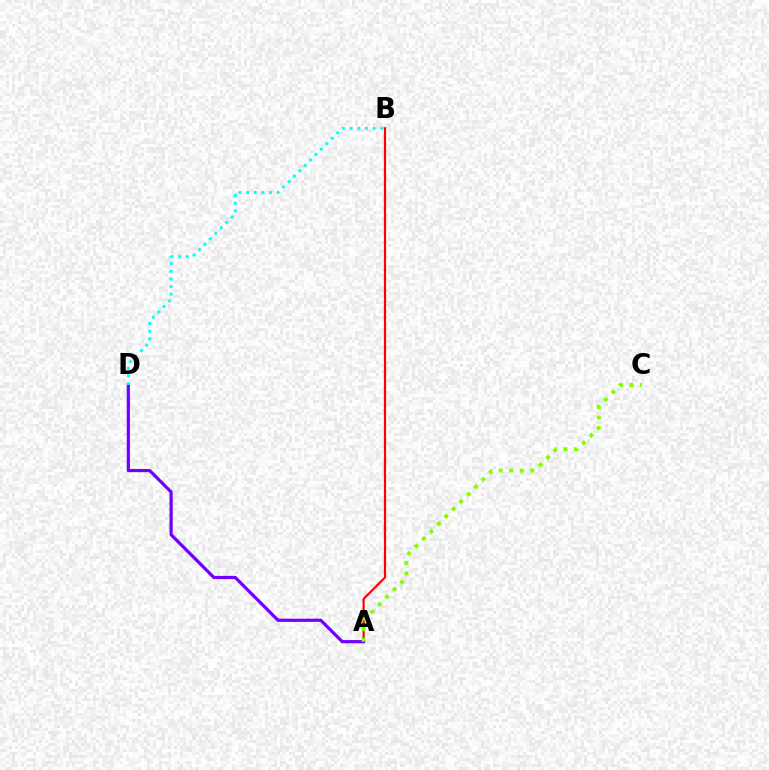{('A', 'B'): [{'color': '#ff0000', 'line_style': 'solid', 'thickness': 1.58}], ('A', 'D'): [{'color': '#7200ff', 'line_style': 'solid', 'thickness': 2.31}], ('A', 'C'): [{'color': '#84ff00', 'line_style': 'dotted', 'thickness': 2.85}], ('B', 'D'): [{'color': '#00fff6', 'line_style': 'dotted', 'thickness': 2.08}]}